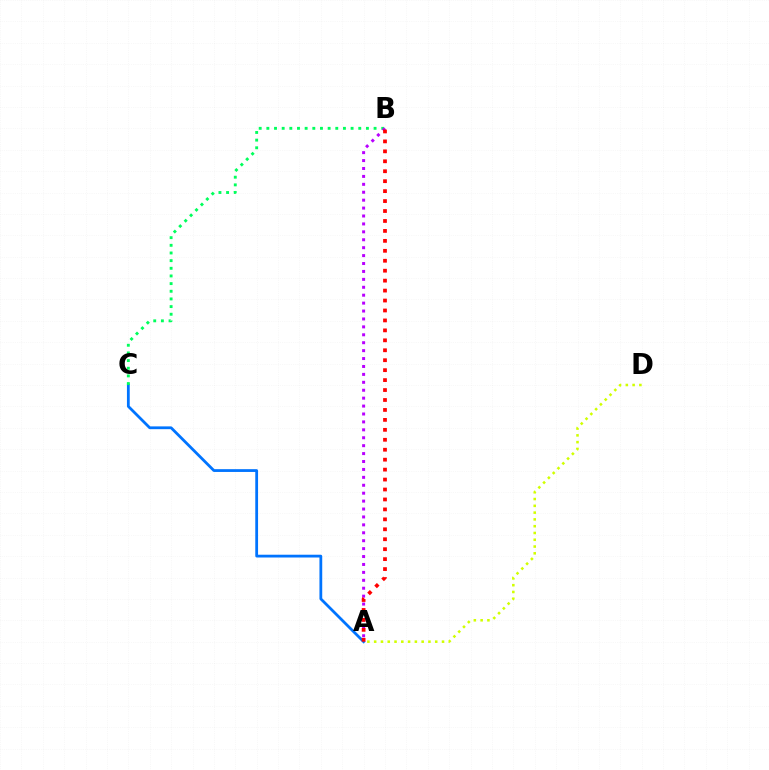{('A', 'C'): [{'color': '#0074ff', 'line_style': 'solid', 'thickness': 2.0}], ('A', 'D'): [{'color': '#d1ff00', 'line_style': 'dotted', 'thickness': 1.84}], ('B', 'C'): [{'color': '#00ff5c', 'line_style': 'dotted', 'thickness': 2.08}], ('A', 'B'): [{'color': '#b900ff', 'line_style': 'dotted', 'thickness': 2.15}, {'color': '#ff0000', 'line_style': 'dotted', 'thickness': 2.7}]}